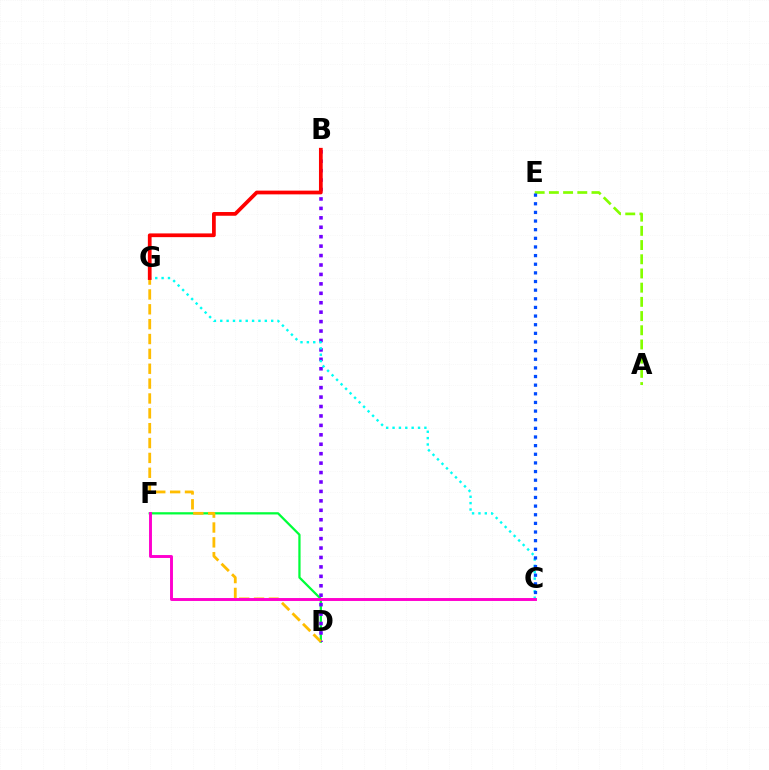{('D', 'F'): [{'color': '#00ff39', 'line_style': 'solid', 'thickness': 1.62}], ('B', 'D'): [{'color': '#7200ff', 'line_style': 'dotted', 'thickness': 2.56}], ('A', 'E'): [{'color': '#84ff00', 'line_style': 'dashed', 'thickness': 1.93}], ('D', 'G'): [{'color': '#ffbd00', 'line_style': 'dashed', 'thickness': 2.02}], ('C', 'G'): [{'color': '#00fff6', 'line_style': 'dotted', 'thickness': 1.73}], ('C', 'E'): [{'color': '#004bff', 'line_style': 'dotted', 'thickness': 2.35}], ('B', 'G'): [{'color': '#ff0000', 'line_style': 'solid', 'thickness': 2.69}], ('C', 'F'): [{'color': '#ff00cf', 'line_style': 'solid', 'thickness': 2.1}]}